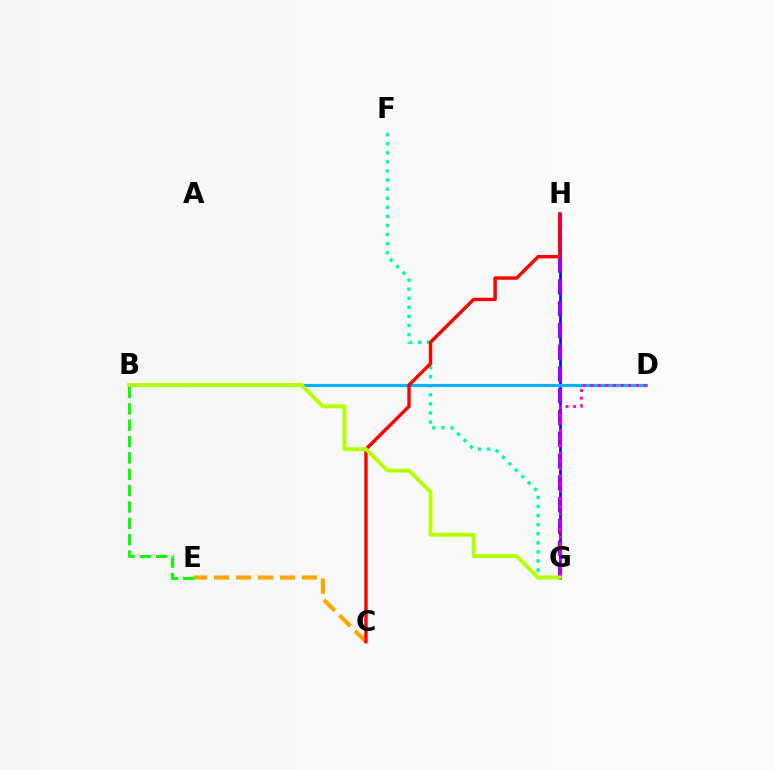{('F', 'G'): [{'color': '#00ff9d', 'line_style': 'dotted', 'thickness': 2.47}], ('G', 'H'): [{'color': '#0010ff', 'line_style': 'solid', 'thickness': 1.97}, {'color': '#9b00ff', 'line_style': 'dashed', 'thickness': 2.96}], ('B', 'D'): [{'color': '#00b5ff', 'line_style': 'solid', 'thickness': 2.27}], ('C', 'E'): [{'color': '#ffa500', 'line_style': 'dashed', 'thickness': 2.98}], ('B', 'E'): [{'color': '#08ff00', 'line_style': 'dashed', 'thickness': 2.22}], ('C', 'H'): [{'color': '#ff0000', 'line_style': 'solid', 'thickness': 2.45}], ('D', 'G'): [{'color': '#ff00bd', 'line_style': 'dotted', 'thickness': 2.07}], ('B', 'G'): [{'color': '#b3ff00', 'line_style': 'solid', 'thickness': 2.82}]}